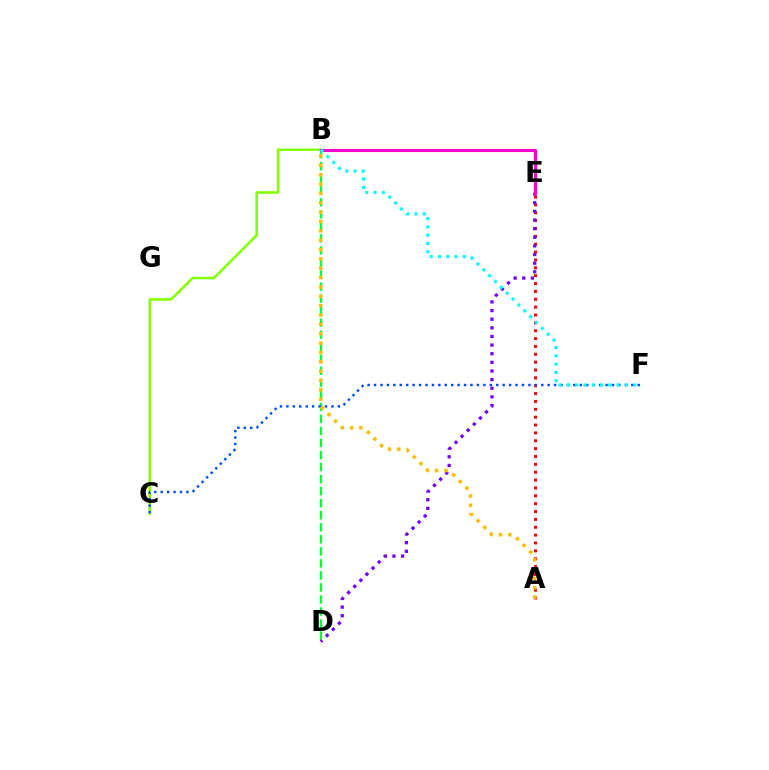{('B', 'D'): [{'color': '#00ff39', 'line_style': 'dashed', 'thickness': 1.63}], ('A', 'E'): [{'color': '#ff0000', 'line_style': 'dotted', 'thickness': 2.14}], ('B', 'C'): [{'color': '#84ff00', 'line_style': 'solid', 'thickness': 1.85}], ('C', 'F'): [{'color': '#004bff', 'line_style': 'dotted', 'thickness': 1.75}], ('D', 'E'): [{'color': '#7200ff', 'line_style': 'dotted', 'thickness': 2.34}], ('B', 'E'): [{'color': '#ff00cf', 'line_style': 'solid', 'thickness': 2.23}], ('A', 'B'): [{'color': '#ffbd00', 'line_style': 'dotted', 'thickness': 2.54}], ('B', 'F'): [{'color': '#00fff6', 'line_style': 'dotted', 'thickness': 2.25}]}